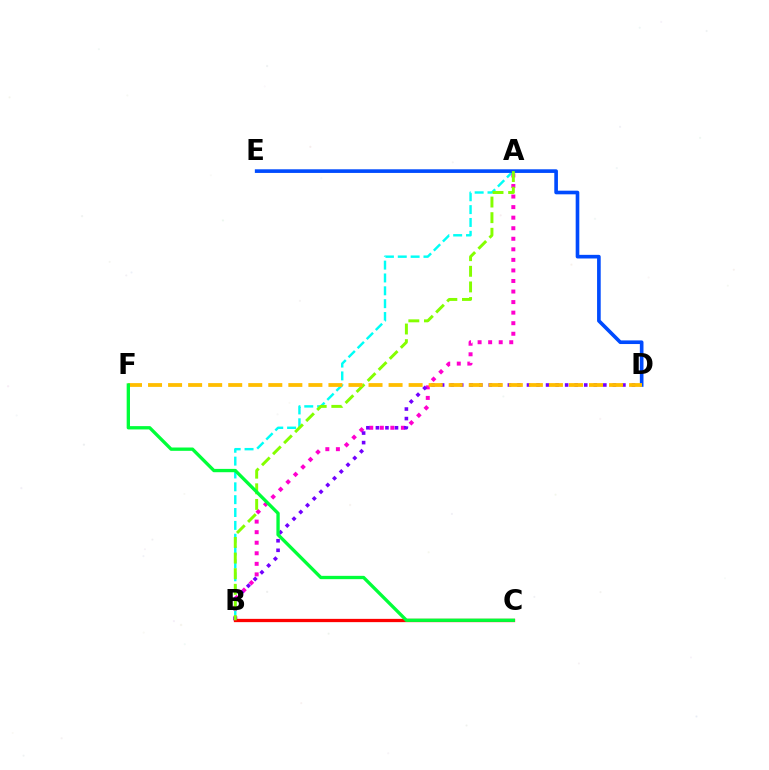{('A', 'B'): [{'color': '#00fff6', 'line_style': 'dashed', 'thickness': 1.75}, {'color': '#ff00cf', 'line_style': 'dotted', 'thickness': 2.87}, {'color': '#84ff00', 'line_style': 'dashed', 'thickness': 2.12}], ('B', 'D'): [{'color': '#7200ff', 'line_style': 'dotted', 'thickness': 2.59}], ('B', 'C'): [{'color': '#ff0000', 'line_style': 'solid', 'thickness': 2.36}], ('D', 'E'): [{'color': '#004bff', 'line_style': 'solid', 'thickness': 2.62}], ('D', 'F'): [{'color': '#ffbd00', 'line_style': 'dashed', 'thickness': 2.72}], ('C', 'F'): [{'color': '#00ff39', 'line_style': 'solid', 'thickness': 2.39}]}